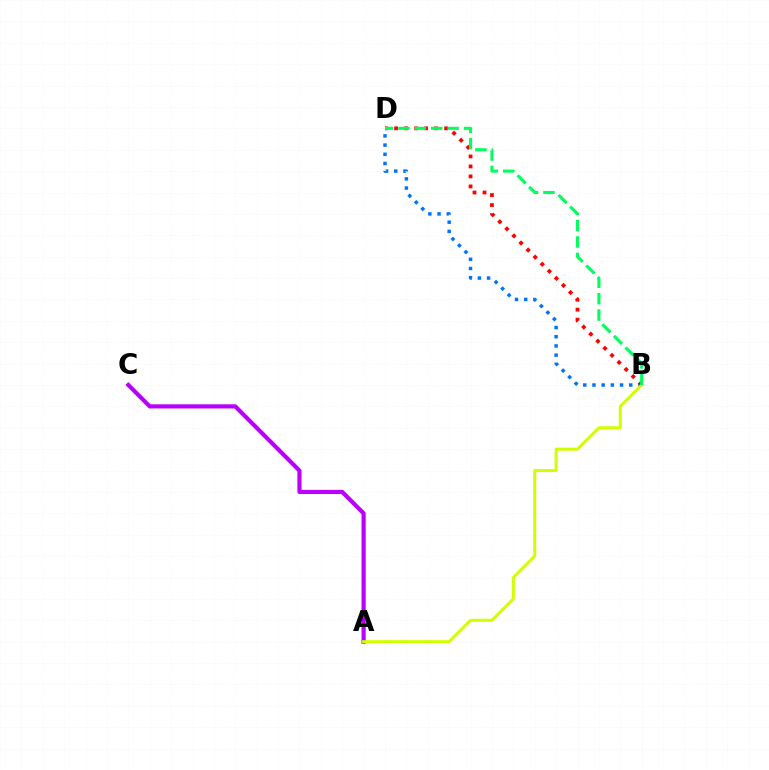{('B', 'D'): [{'color': '#0074ff', 'line_style': 'dotted', 'thickness': 2.5}, {'color': '#ff0000', 'line_style': 'dotted', 'thickness': 2.72}, {'color': '#00ff5c', 'line_style': 'dashed', 'thickness': 2.23}], ('A', 'C'): [{'color': '#b900ff', 'line_style': 'solid', 'thickness': 2.99}], ('A', 'B'): [{'color': '#d1ff00', 'line_style': 'solid', 'thickness': 2.17}]}